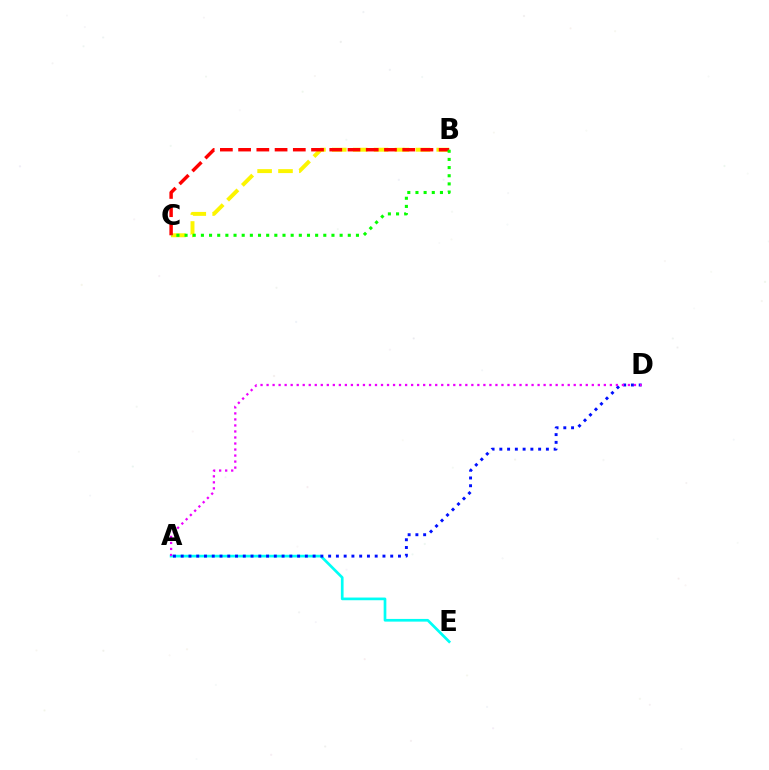{('B', 'C'): [{'color': '#fcf500', 'line_style': 'dashed', 'thickness': 2.84}, {'color': '#ff0000', 'line_style': 'dashed', 'thickness': 2.48}, {'color': '#08ff00', 'line_style': 'dotted', 'thickness': 2.22}], ('A', 'E'): [{'color': '#00fff6', 'line_style': 'solid', 'thickness': 1.94}], ('A', 'D'): [{'color': '#0010ff', 'line_style': 'dotted', 'thickness': 2.11}, {'color': '#ee00ff', 'line_style': 'dotted', 'thickness': 1.64}]}